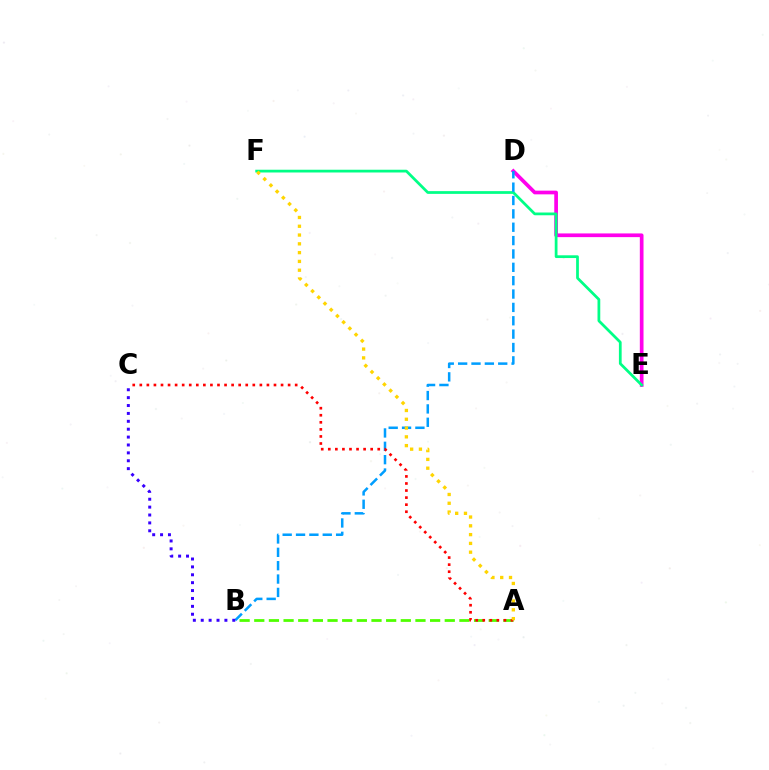{('D', 'E'): [{'color': '#ff00ed', 'line_style': 'solid', 'thickness': 2.66}], ('A', 'B'): [{'color': '#4fff00', 'line_style': 'dashed', 'thickness': 1.99}], ('E', 'F'): [{'color': '#00ff86', 'line_style': 'solid', 'thickness': 1.98}], ('B', 'D'): [{'color': '#009eff', 'line_style': 'dashed', 'thickness': 1.82}], ('A', 'C'): [{'color': '#ff0000', 'line_style': 'dotted', 'thickness': 1.92}], ('B', 'C'): [{'color': '#3700ff', 'line_style': 'dotted', 'thickness': 2.14}], ('A', 'F'): [{'color': '#ffd500', 'line_style': 'dotted', 'thickness': 2.39}]}